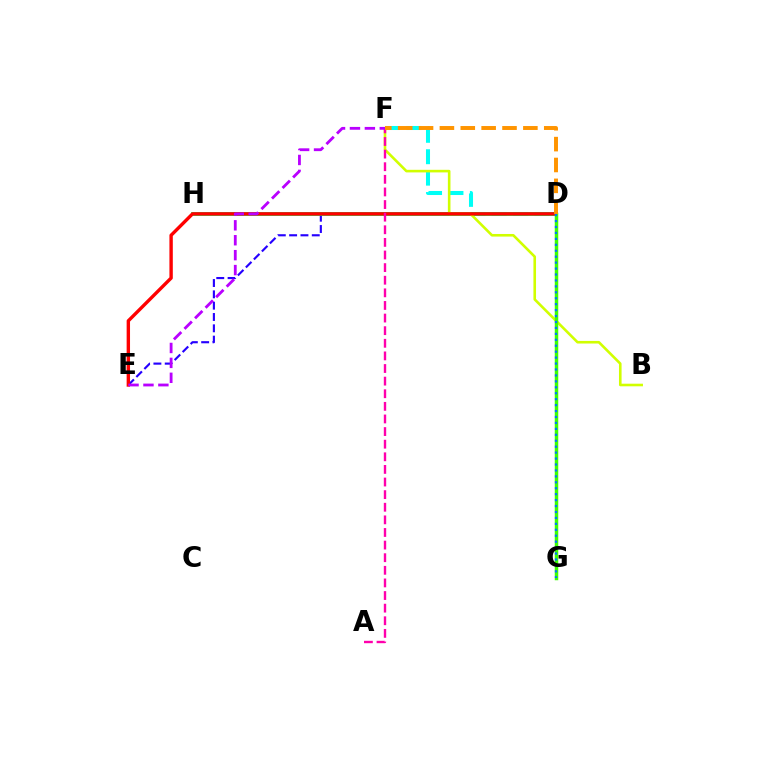{('D', 'E'): [{'color': '#2500ff', 'line_style': 'dashed', 'thickness': 1.54}, {'color': '#ff0000', 'line_style': 'solid', 'thickness': 2.44}], ('D', 'F'): [{'color': '#00fff6', 'line_style': 'dashed', 'thickness': 2.91}, {'color': '#ff9400', 'line_style': 'dashed', 'thickness': 2.83}], ('D', 'H'): [{'color': '#00ff5c', 'line_style': 'solid', 'thickness': 2.76}], ('B', 'F'): [{'color': '#d1ff00', 'line_style': 'solid', 'thickness': 1.87}], ('D', 'G'): [{'color': '#3dff00', 'line_style': 'solid', 'thickness': 2.51}, {'color': '#0074ff', 'line_style': 'dotted', 'thickness': 1.61}], ('A', 'F'): [{'color': '#ff00ac', 'line_style': 'dashed', 'thickness': 1.71}], ('E', 'F'): [{'color': '#b900ff', 'line_style': 'dashed', 'thickness': 2.03}]}